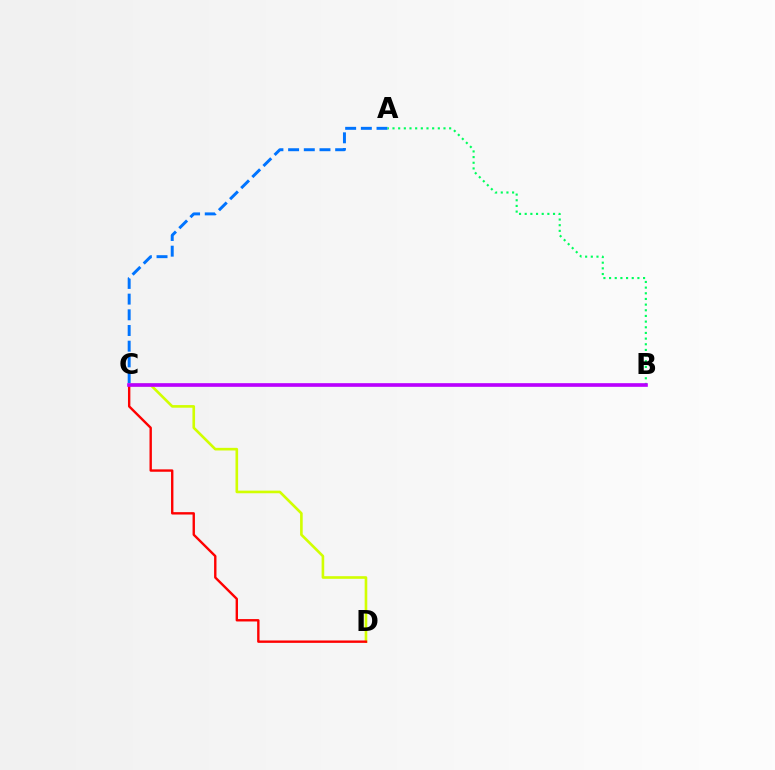{('A', 'C'): [{'color': '#0074ff', 'line_style': 'dashed', 'thickness': 2.13}], ('A', 'B'): [{'color': '#00ff5c', 'line_style': 'dotted', 'thickness': 1.54}], ('C', 'D'): [{'color': '#d1ff00', 'line_style': 'solid', 'thickness': 1.89}, {'color': '#ff0000', 'line_style': 'solid', 'thickness': 1.72}], ('B', 'C'): [{'color': '#b900ff', 'line_style': 'solid', 'thickness': 2.63}]}